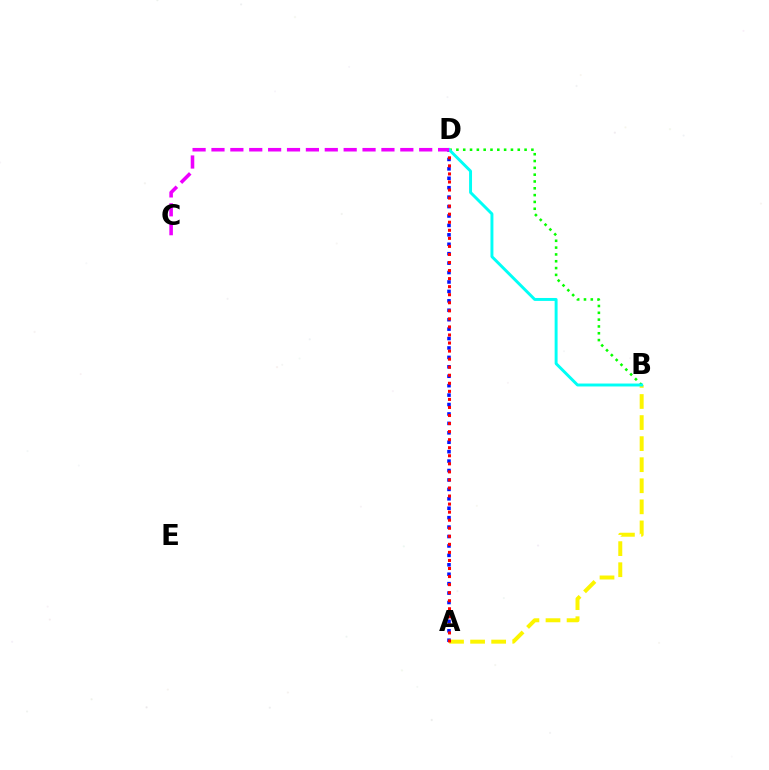{('A', 'D'): [{'color': '#0010ff', 'line_style': 'dotted', 'thickness': 2.56}, {'color': '#ff0000', 'line_style': 'dotted', 'thickness': 2.19}], ('A', 'B'): [{'color': '#fcf500', 'line_style': 'dashed', 'thickness': 2.86}], ('B', 'D'): [{'color': '#08ff00', 'line_style': 'dotted', 'thickness': 1.85}, {'color': '#00fff6', 'line_style': 'solid', 'thickness': 2.11}], ('C', 'D'): [{'color': '#ee00ff', 'line_style': 'dashed', 'thickness': 2.57}]}